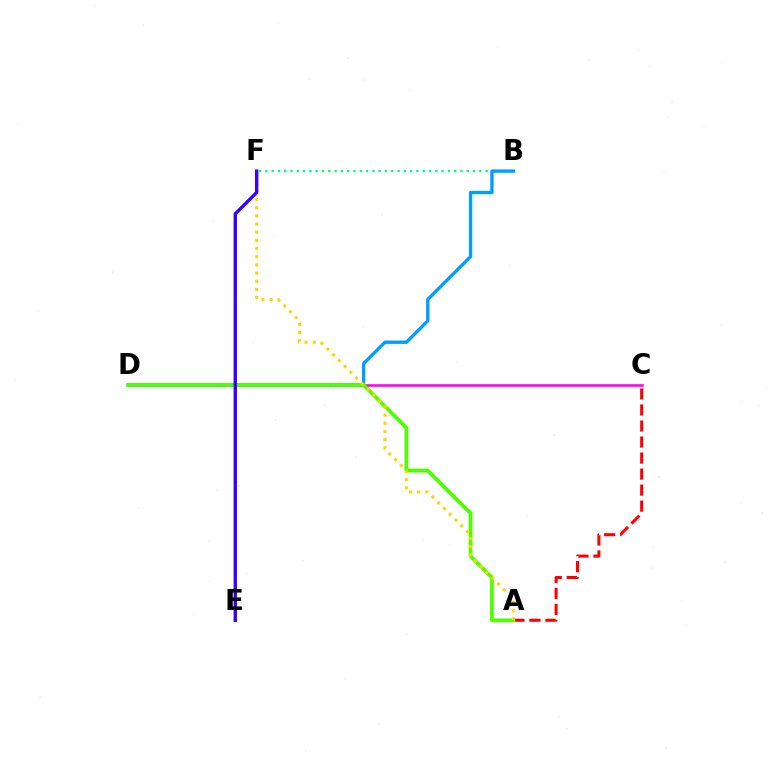{('A', 'C'): [{'color': '#ff0000', 'line_style': 'dashed', 'thickness': 2.18}], ('B', 'F'): [{'color': '#00ff86', 'line_style': 'dotted', 'thickness': 1.71}], ('C', 'D'): [{'color': '#ff00ed', 'line_style': 'solid', 'thickness': 1.87}], ('B', 'D'): [{'color': '#009eff', 'line_style': 'solid', 'thickness': 2.4}], ('A', 'D'): [{'color': '#4fff00', 'line_style': 'solid', 'thickness': 2.7}], ('A', 'F'): [{'color': '#ffd500', 'line_style': 'dotted', 'thickness': 2.22}], ('E', 'F'): [{'color': '#3700ff', 'line_style': 'solid', 'thickness': 2.44}]}